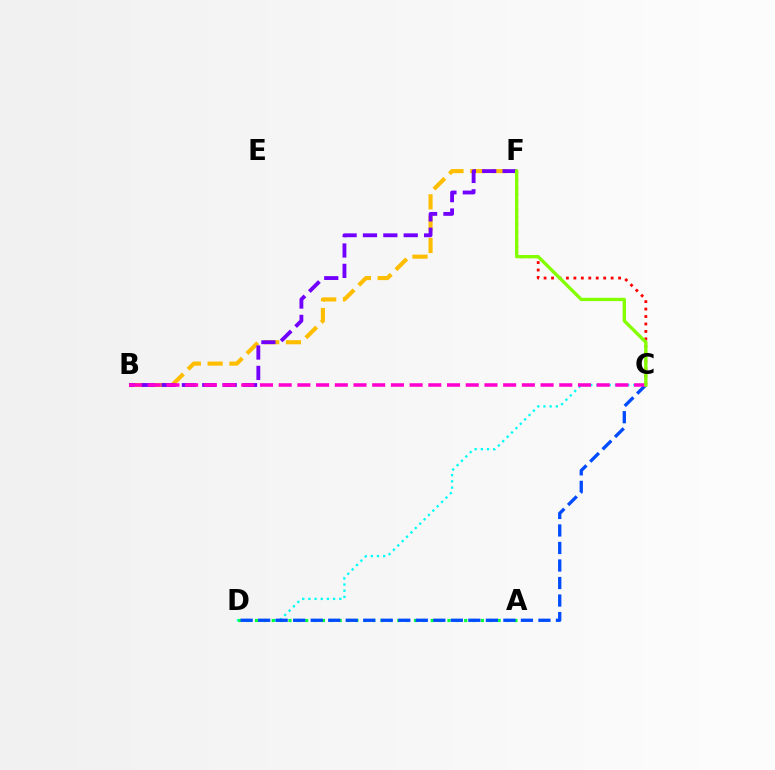{('B', 'F'): [{'color': '#ffbd00', 'line_style': 'dashed', 'thickness': 2.96}, {'color': '#7200ff', 'line_style': 'dashed', 'thickness': 2.77}], ('C', 'D'): [{'color': '#00fff6', 'line_style': 'dotted', 'thickness': 1.68}, {'color': '#004bff', 'line_style': 'dashed', 'thickness': 2.38}], ('A', 'D'): [{'color': '#00ff39', 'line_style': 'dotted', 'thickness': 2.27}], ('C', 'F'): [{'color': '#ff0000', 'line_style': 'dotted', 'thickness': 2.02}, {'color': '#84ff00', 'line_style': 'solid', 'thickness': 2.39}], ('B', 'C'): [{'color': '#ff00cf', 'line_style': 'dashed', 'thickness': 2.54}]}